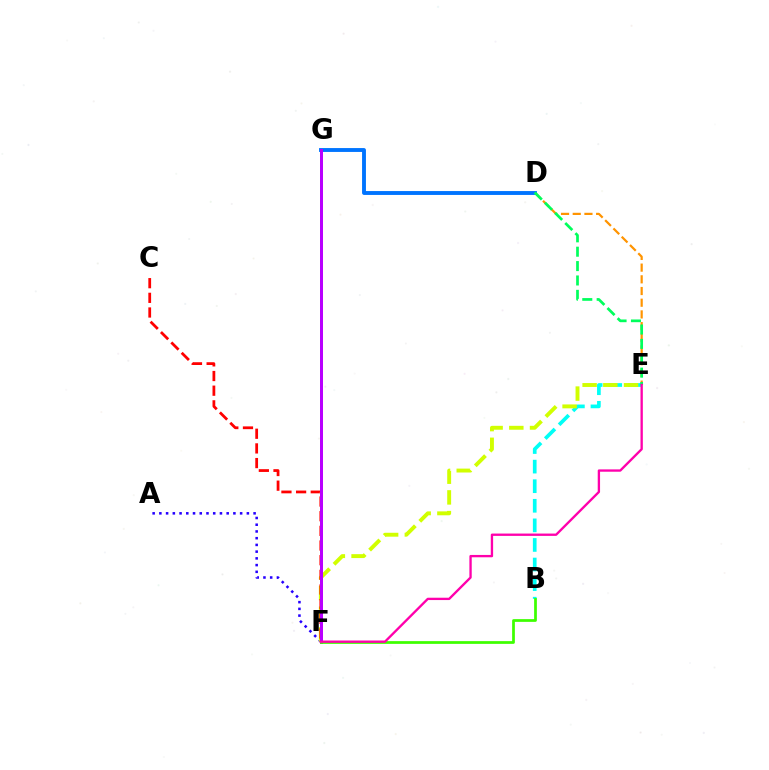{('A', 'F'): [{'color': '#2500ff', 'line_style': 'dotted', 'thickness': 1.83}], ('D', 'E'): [{'color': '#ff9400', 'line_style': 'dashed', 'thickness': 1.59}, {'color': '#00ff5c', 'line_style': 'dashed', 'thickness': 1.95}], ('B', 'E'): [{'color': '#00fff6', 'line_style': 'dashed', 'thickness': 2.66}], ('E', 'F'): [{'color': '#d1ff00', 'line_style': 'dashed', 'thickness': 2.81}, {'color': '#ff00ac', 'line_style': 'solid', 'thickness': 1.68}], ('C', 'F'): [{'color': '#ff0000', 'line_style': 'dashed', 'thickness': 1.99}], ('D', 'G'): [{'color': '#0074ff', 'line_style': 'solid', 'thickness': 2.79}], ('F', 'G'): [{'color': '#b900ff', 'line_style': 'solid', 'thickness': 2.15}], ('B', 'F'): [{'color': '#3dff00', 'line_style': 'solid', 'thickness': 1.97}]}